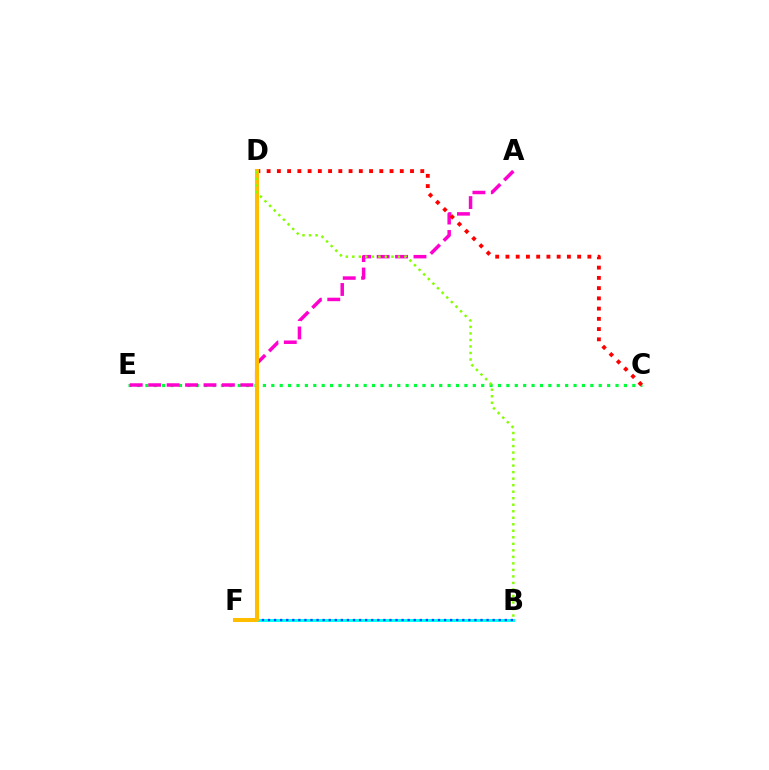{('B', 'F'): [{'color': '#00fff6', 'line_style': 'solid', 'thickness': 2.12}, {'color': '#004bff', 'line_style': 'dotted', 'thickness': 1.65}], ('C', 'E'): [{'color': '#00ff39', 'line_style': 'dotted', 'thickness': 2.28}], ('A', 'E'): [{'color': '#ff00cf', 'line_style': 'dashed', 'thickness': 2.5}], ('D', 'F'): [{'color': '#7200ff', 'line_style': 'dashed', 'thickness': 1.79}, {'color': '#ffbd00', 'line_style': 'solid', 'thickness': 2.91}], ('C', 'D'): [{'color': '#ff0000', 'line_style': 'dotted', 'thickness': 2.78}], ('B', 'D'): [{'color': '#84ff00', 'line_style': 'dotted', 'thickness': 1.77}]}